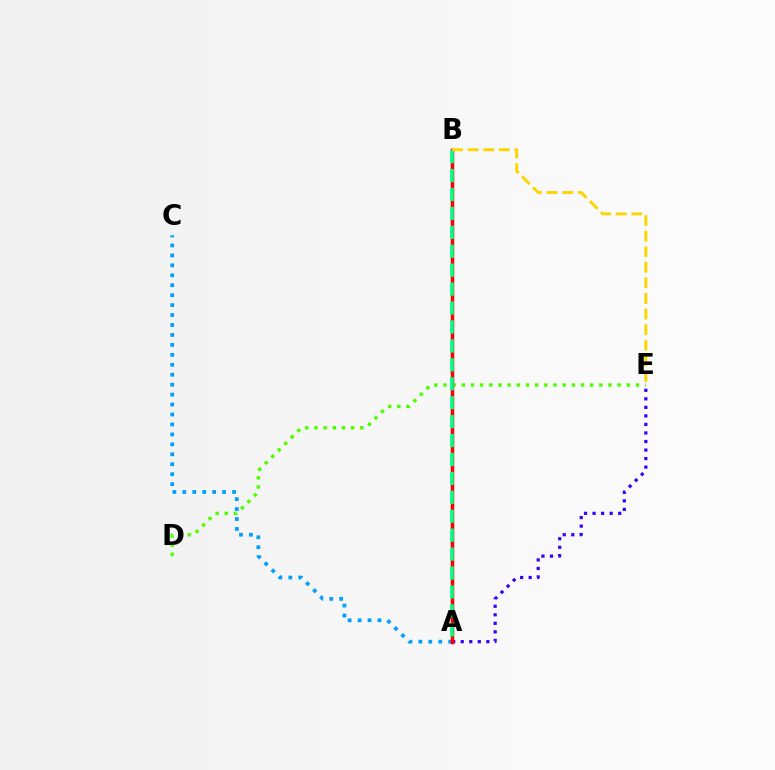{('A', 'B'): [{'color': '#ff00ed', 'line_style': 'solid', 'thickness': 2.05}, {'color': '#ff0000', 'line_style': 'solid', 'thickness': 2.5}, {'color': '#00ff86', 'line_style': 'dashed', 'thickness': 2.57}], ('D', 'E'): [{'color': '#4fff00', 'line_style': 'dotted', 'thickness': 2.49}], ('A', 'C'): [{'color': '#009eff', 'line_style': 'dotted', 'thickness': 2.7}], ('A', 'E'): [{'color': '#3700ff', 'line_style': 'dotted', 'thickness': 2.32}], ('B', 'E'): [{'color': '#ffd500', 'line_style': 'dashed', 'thickness': 2.12}]}